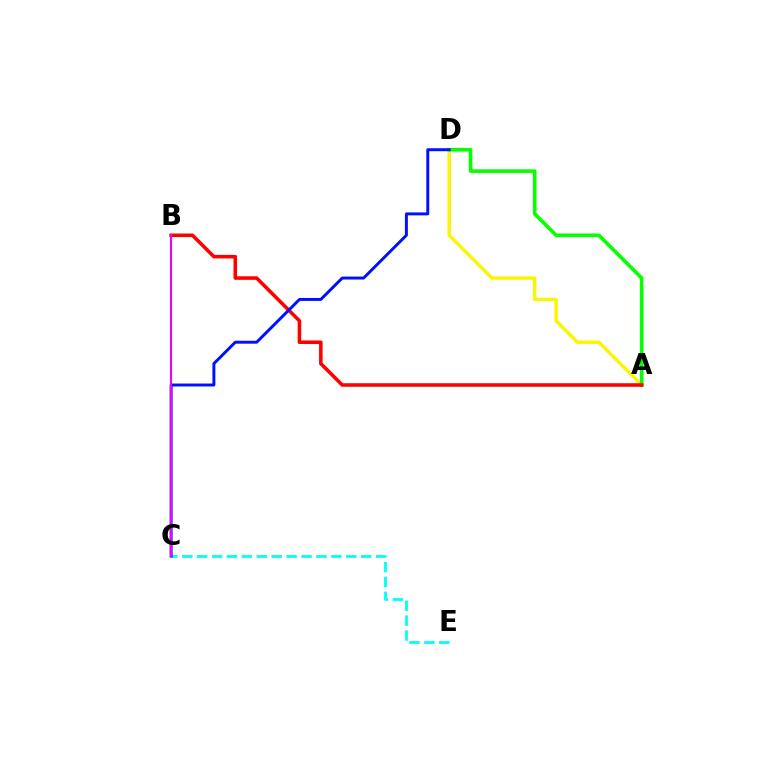{('A', 'D'): [{'color': '#fcf500', 'line_style': 'solid', 'thickness': 2.45}, {'color': '#08ff00', 'line_style': 'solid', 'thickness': 2.61}], ('C', 'E'): [{'color': '#00fff6', 'line_style': 'dashed', 'thickness': 2.03}], ('A', 'B'): [{'color': '#ff0000', 'line_style': 'solid', 'thickness': 2.56}], ('C', 'D'): [{'color': '#0010ff', 'line_style': 'solid', 'thickness': 2.12}], ('B', 'C'): [{'color': '#ee00ff', 'line_style': 'solid', 'thickness': 1.5}]}